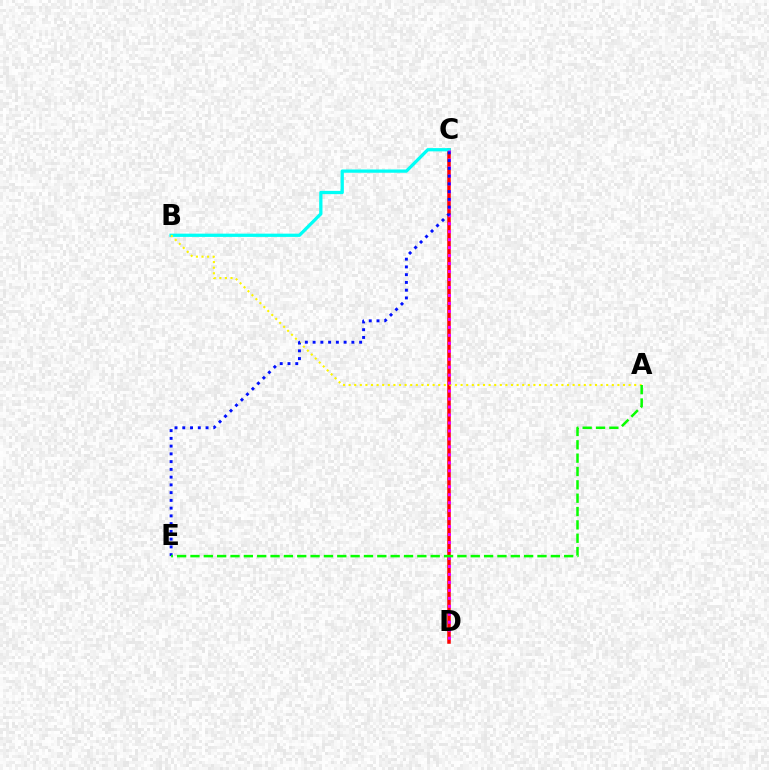{('C', 'D'): [{'color': '#ff0000', 'line_style': 'solid', 'thickness': 2.53}, {'color': '#ee00ff', 'line_style': 'dotted', 'thickness': 2.17}], ('B', 'C'): [{'color': '#00fff6', 'line_style': 'solid', 'thickness': 2.35}], ('A', 'B'): [{'color': '#fcf500', 'line_style': 'dotted', 'thickness': 1.52}], ('C', 'E'): [{'color': '#0010ff', 'line_style': 'dotted', 'thickness': 2.11}], ('A', 'E'): [{'color': '#08ff00', 'line_style': 'dashed', 'thickness': 1.81}]}